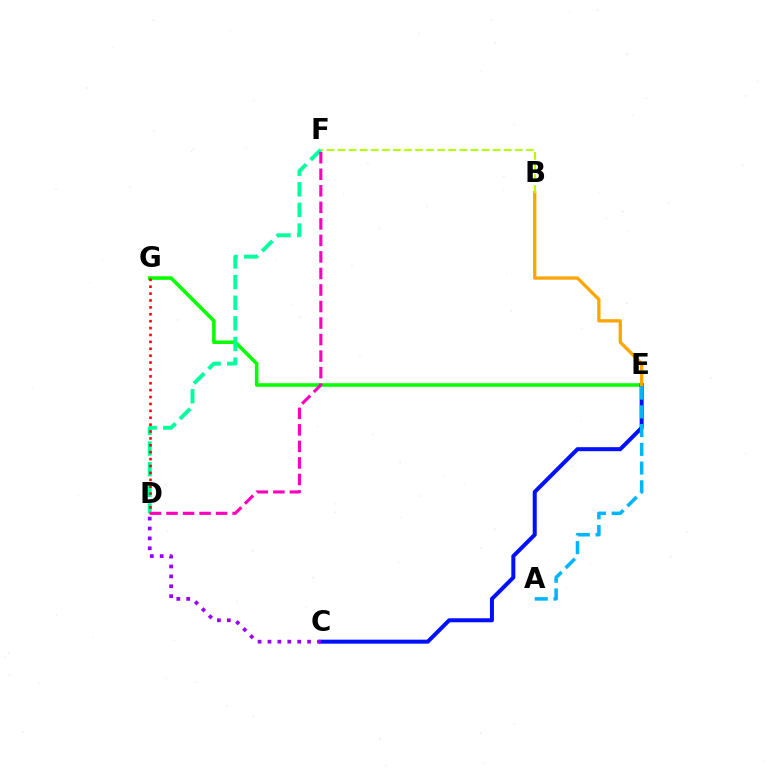{('E', 'G'): [{'color': '#08ff00', 'line_style': 'solid', 'thickness': 2.57}], ('C', 'E'): [{'color': '#0010ff', 'line_style': 'solid', 'thickness': 2.88}], ('D', 'F'): [{'color': '#00ff9d', 'line_style': 'dashed', 'thickness': 2.8}, {'color': '#ff00bd', 'line_style': 'dashed', 'thickness': 2.25}], ('C', 'D'): [{'color': '#9b00ff', 'line_style': 'dotted', 'thickness': 2.69}], ('D', 'G'): [{'color': '#ff0000', 'line_style': 'dotted', 'thickness': 1.87}], ('B', 'E'): [{'color': '#ffa500', 'line_style': 'solid', 'thickness': 2.38}], ('A', 'E'): [{'color': '#00b5ff', 'line_style': 'dashed', 'thickness': 2.55}], ('B', 'F'): [{'color': '#b3ff00', 'line_style': 'dashed', 'thickness': 1.51}]}